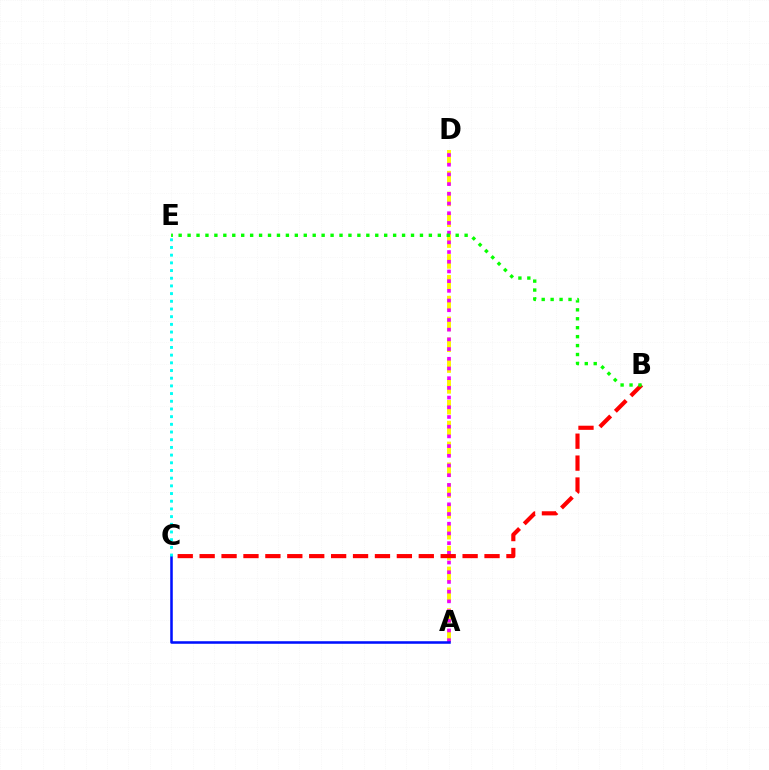{('A', 'D'): [{'color': '#fcf500', 'line_style': 'dashed', 'thickness': 2.83}, {'color': '#ee00ff', 'line_style': 'dotted', 'thickness': 2.64}], ('B', 'C'): [{'color': '#ff0000', 'line_style': 'dashed', 'thickness': 2.98}], ('B', 'E'): [{'color': '#08ff00', 'line_style': 'dotted', 'thickness': 2.43}], ('A', 'C'): [{'color': '#0010ff', 'line_style': 'solid', 'thickness': 1.83}], ('C', 'E'): [{'color': '#00fff6', 'line_style': 'dotted', 'thickness': 2.09}]}